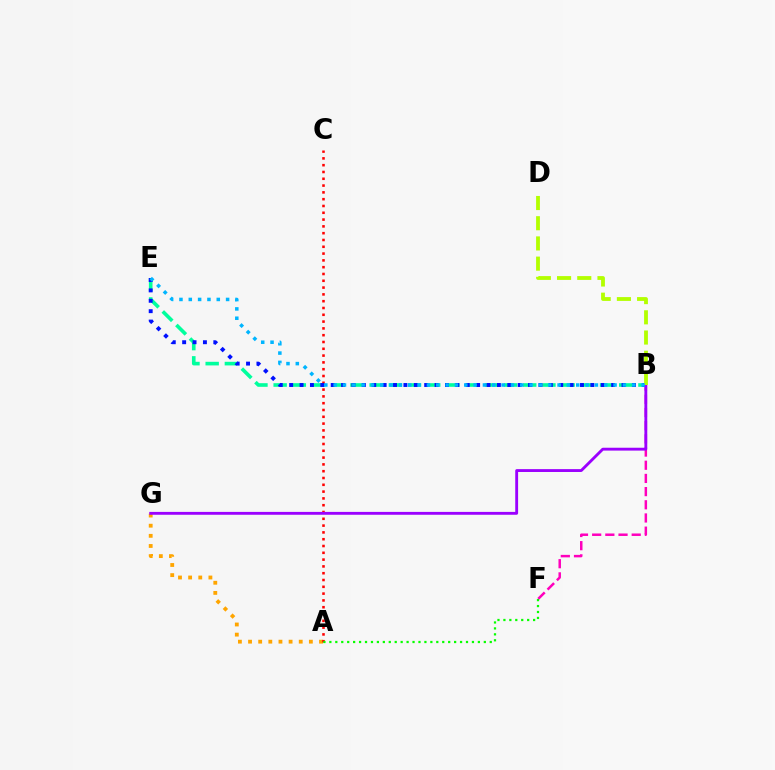{('B', 'E'): [{'color': '#00ff9d', 'line_style': 'dashed', 'thickness': 2.61}, {'color': '#0010ff', 'line_style': 'dotted', 'thickness': 2.82}, {'color': '#00b5ff', 'line_style': 'dotted', 'thickness': 2.54}], ('A', 'G'): [{'color': '#ffa500', 'line_style': 'dotted', 'thickness': 2.75}], ('A', 'C'): [{'color': '#ff0000', 'line_style': 'dotted', 'thickness': 1.85}], ('B', 'F'): [{'color': '#ff00bd', 'line_style': 'dashed', 'thickness': 1.79}], ('B', 'G'): [{'color': '#9b00ff', 'line_style': 'solid', 'thickness': 2.06}], ('B', 'D'): [{'color': '#b3ff00', 'line_style': 'dashed', 'thickness': 2.75}], ('A', 'F'): [{'color': '#08ff00', 'line_style': 'dotted', 'thickness': 1.61}]}